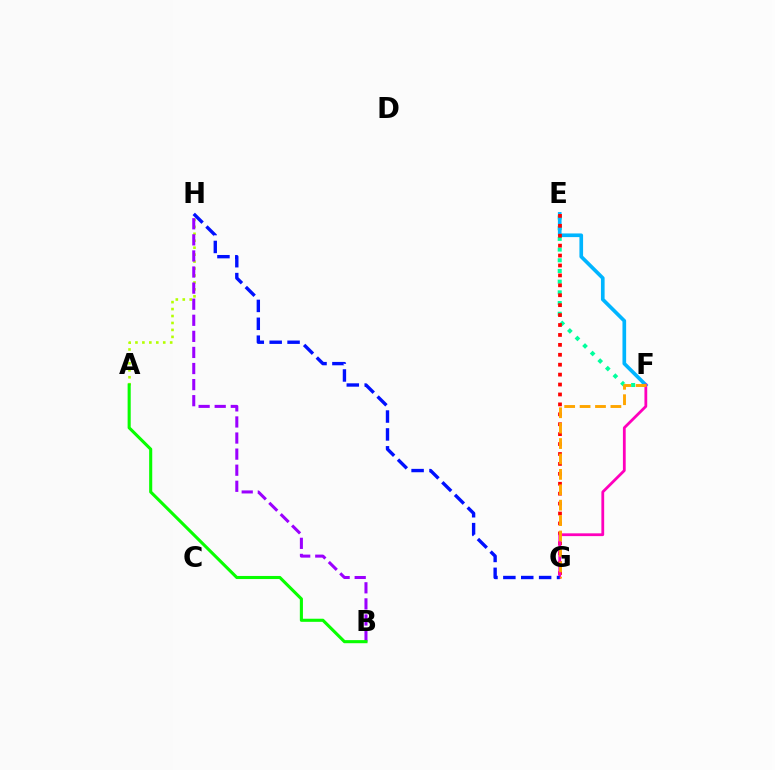{('A', 'H'): [{'color': '#b3ff00', 'line_style': 'dotted', 'thickness': 1.89}], ('E', 'F'): [{'color': '#00ff9d', 'line_style': 'dotted', 'thickness': 2.91}, {'color': '#00b5ff', 'line_style': 'solid', 'thickness': 2.64}], ('B', 'H'): [{'color': '#9b00ff', 'line_style': 'dashed', 'thickness': 2.18}], ('E', 'G'): [{'color': '#ff0000', 'line_style': 'dotted', 'thickness': 2.7}], ('F', 'G'): [{'color': '#ff00bd', 'line_style': 'solid', 'thickness': 2.0}, {'color': '#ffa500', 'line_style': 'dashed', 'thickness': 2.09}], ('A', 'B'): [{'color': '#08ff00', 'line_style': 'solid', 'thickness': 2.23}], ('G', 'H'): [{'color': '#0010ff', 'line_style': 'dashed', 'thickness': 2.43}]}